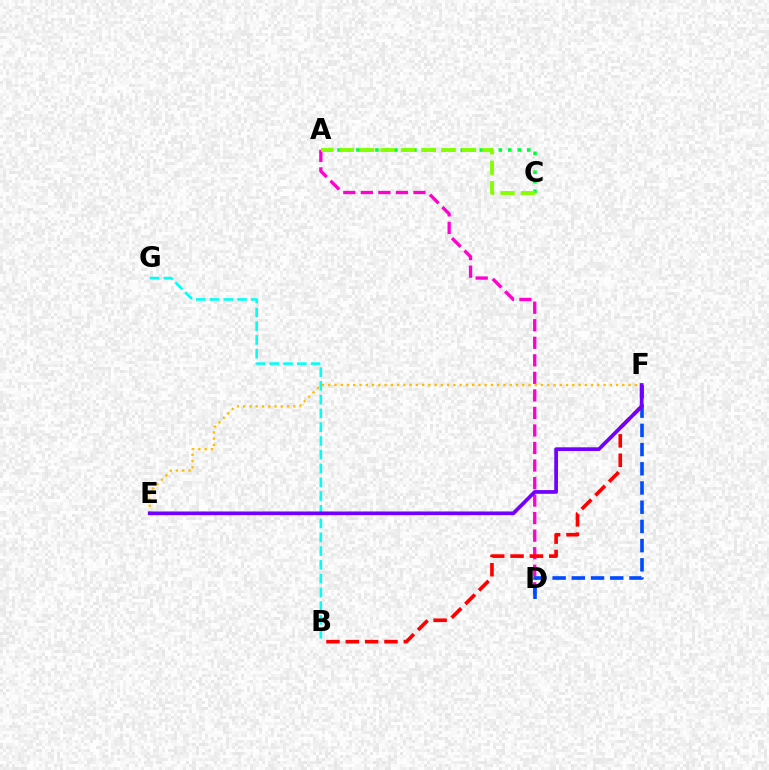{('A', 'D'): [{'color': '#ff00cf', 'line_style': 'dashed', 'thickness': 2.38}], ('A', 'C'): [{'color': '#00ff39', 'line_style': 'dotted', 'thickness': 2.58}, {'color': '#84ff00', 'line_style': 'dashed', 'thickness': 2.77}], ('B', 'G'): [{'color': '#00fff6', 'line_style': 'dashed', 'thickness': 1.87}], ('D', 'F'): [{'color': '#004bff', 'line_style': 'dashed', 'thickness': 2.61}], ('E', 'F'): [{'color': '#ffbd00', 'line_style': 'dotted', 'thickness': 1.7}, {'color': '#7200ff', 'line_style': 'solid', 'thickness': 2.69}], ('B', 'F'): [{'color': '#ff0000', 'line_style': 'dashed', 'thickness': 2.63}]}